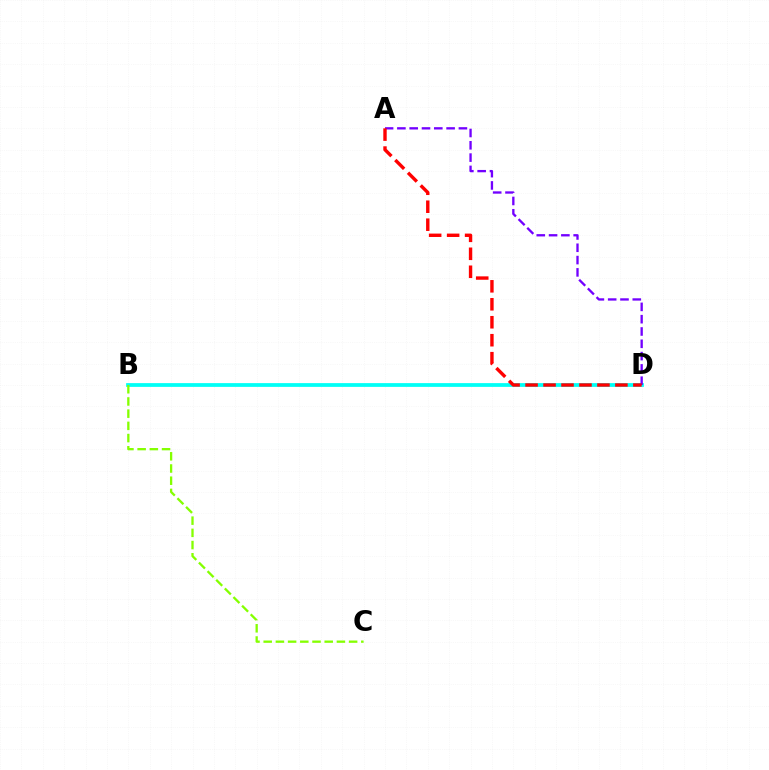{('B', 'D'): [{'color': '#00fff6', 'line_style': 'solid', 'thickness': 2.7}], ('A', 'D'): [{'color': '#7200ff', 'line_style': 'dashed', 'thickness': 1.67}, {'color': '#ff0000', 'line_style': 'dashed', 'thickness': 2.44}], ('B', 'C'): [{'color': '#84ff00', 'line_style': 'dashed', 'thickness': 1.66}]}